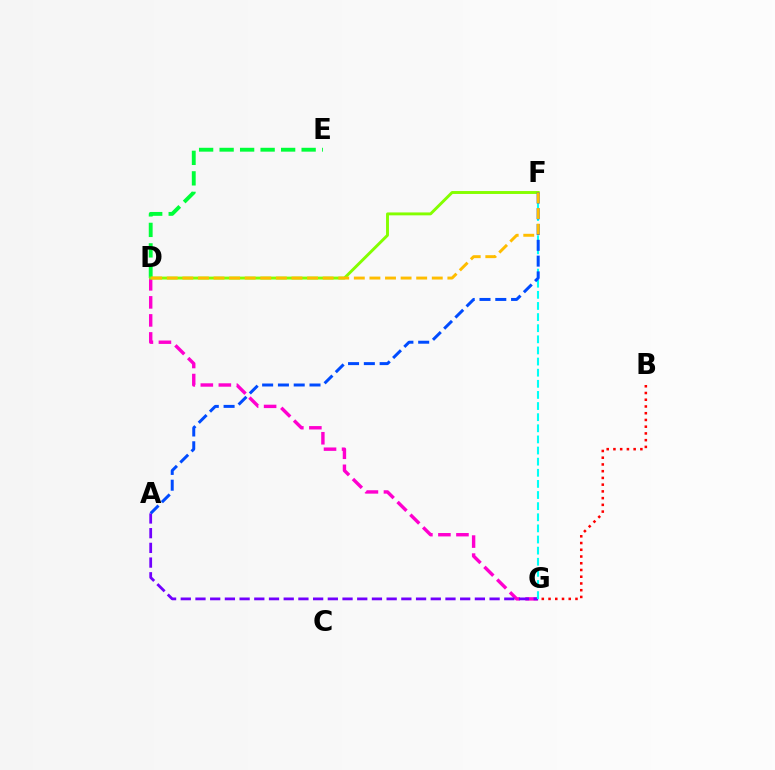{('D', 'G'): [{'color': '#ff00cf', 'line_style': 'dashed', 'thickness': 2.45}], ('A', 'G'): [{'color': '#7200ff', 'line_style': 'dashed', 'thickness': 2.0}], ('D', 'E'): [{'color': '#00ff39', 'line_style': 'dashed', 'thickness': 2.79}], ('D', 'F'): [{'color': '#84ff00', 'line_style': 'solid', 'thickness': 2.1}, {'color': '#ffbd00', 'line_style': 'dashed', 'thickness': 2.12}], ('F', 'G'): [{'color': '#00fff6', 'line_style': 'dashed', 'thickness': 1.51}], ('A', 'F'): [{'color': '#004bff', 'line_style': 'dashed', 'thickness': 2.15}], ('B', 'G'): [{'color': '#ff0000', 'line_style': 'dotted', 'thickness': 1.83}]}